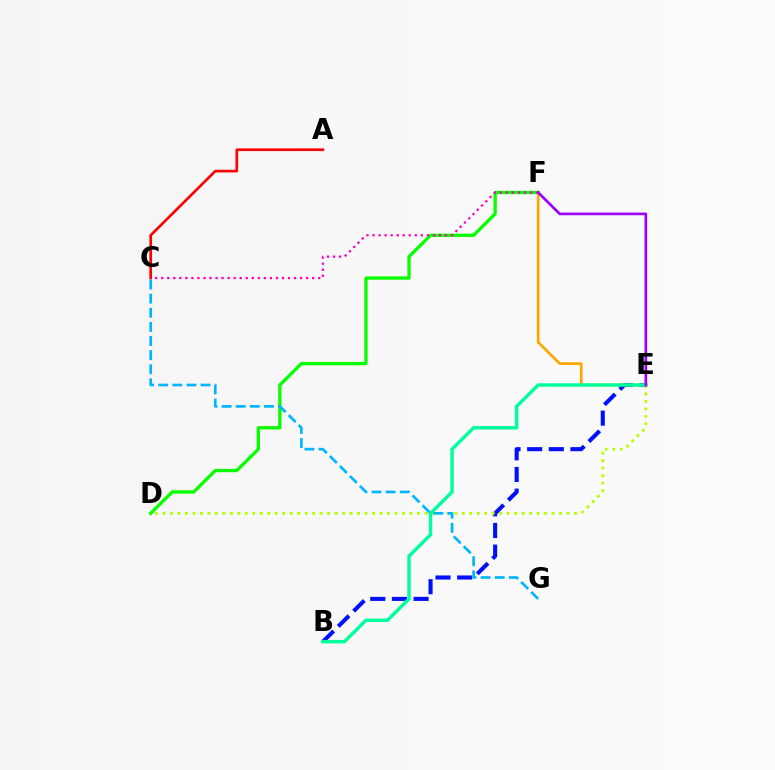{('D', 'F'): [{'color': '#08ff00', 'line_style': 'solid', 'thickness': 2.38}], ('B', 'E'): [{'color': '#0010ff', 'line_style': 'dashed', 'thickness': 2.94}, {'color': '#00ff9d', 'line_style': 'solid', 'thickness': 2.48}], ('A', 'C'): [{'color': '#ff0000', 'line_style': 'solid', 'thickness': 1.92}], ('D', 'E'): [{'color': '#b3ff00', 'line_style': 'dotted', 'thickness': 2.03}], ('E', 'F'): [{'color': '#ffa500', 'line_style': 'solid', 'thickness': 1.94}, {'color': '#9b00ff', 'line_style': 'solid', 'thickness': 1.94}], ('C', 'F'): [{'color': '#ff00bd', 'line_style': 'dotted', 'thickness': 1.64}], ('C', 'G'): [{'color': '#00b5ff', 'line_style': 'dashed', 'thickness': 1.92}]}